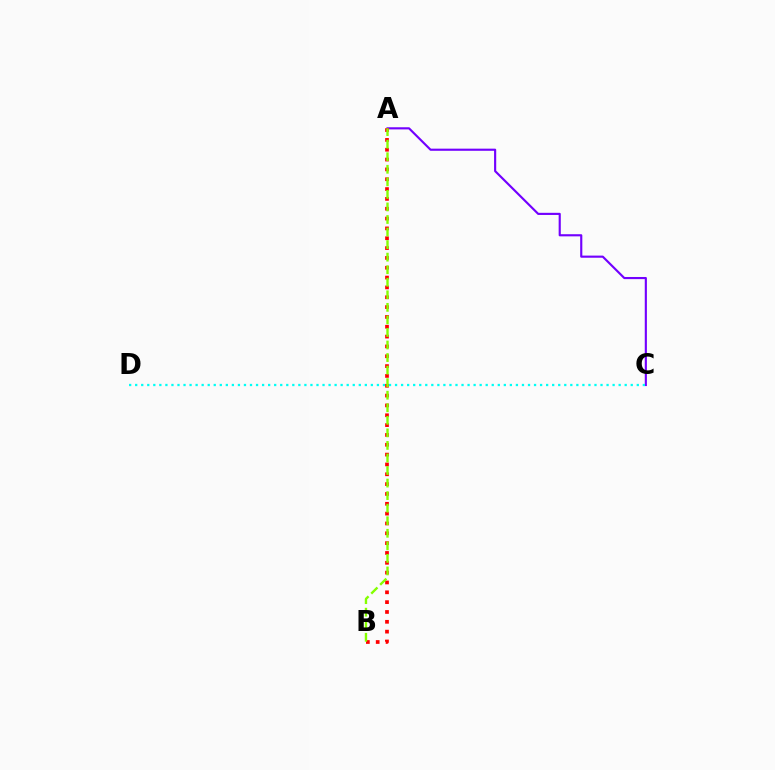{('A', 'C'): [{'color': '#7200ff', 'line_style': 'solid', 'thickness': 1.54}], ('C', 'D'): [{'color': '#00fff6', 'line_style': 'dotted', 'thickness': 1.64}], ('A', 'B'): [{'color': '#ff0000', 'line_style': 'dotted', 'thickness': 2.67}, {'color': '#84ff00', 'line_style': 'dashed', 'thickness': 1.71}]}